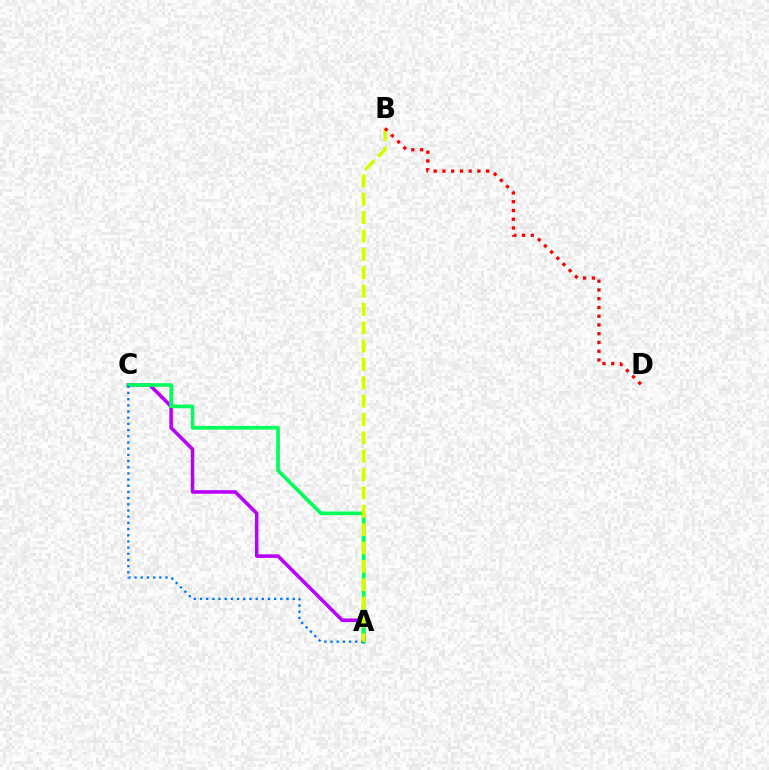{('A', 'C'): [{'color': '#b900ff', 'line_style': 'solid', 'thickness': 2.57}, {'color': '#00ff5c', 'line_style': 'solid', 'thickness': 2.64}, {'color': '#0074ff', 'line_style': 'dotted', 'thickness': 1.68}], ('A', 'B'): [{'color': '#d1ff00', 'line_style': 'dashed', 'thickness': 2.49}], ('B', 'D'): [{'color': '#ff0000', 'line_style': 'dotted', 'thickness': 2.38}]}